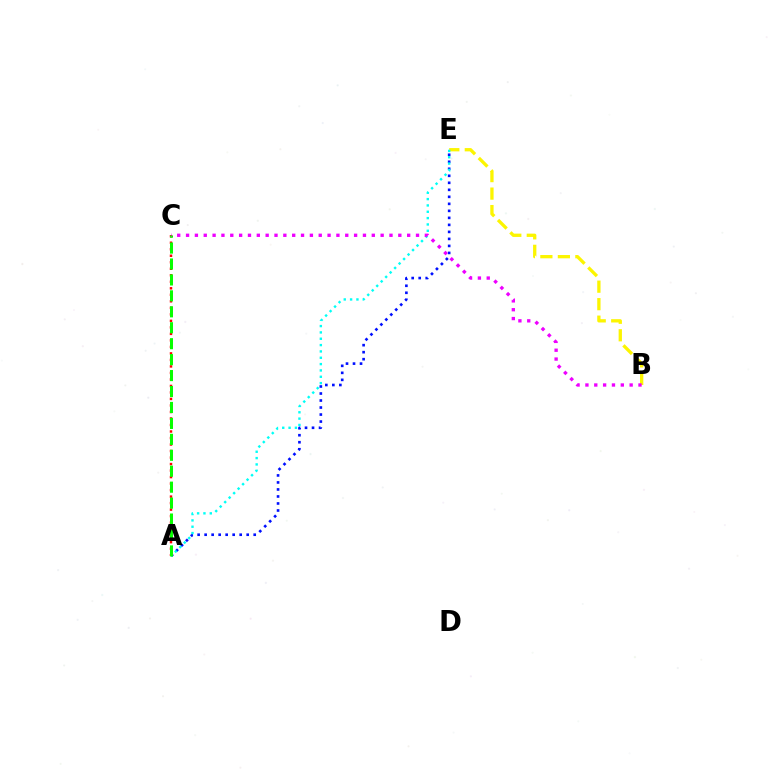{('B', 'E'): [{'color': '#fcf500', 'line_style': 'dashed', 'thickness': 2.38}], ('A', 'E'): [{'color': '#0010ff', 'line_style': 'dotted', 'thickness': 1.9}, {'color': '#00fff6', 'line_style': 'dotted', 'thickness': 1.72}], ('A', 'C'): [{'color': '#ff0000', 'line_style': 'dotted', 'thickness': 1.77}, {'color': '#08ff00', 'line_style': 'dashed', 'thickness': 2.17}], ('B', 'C'): [{'color': '#ee00ff', 'line_style': 'dotted', 'thickness': 2.4}]}